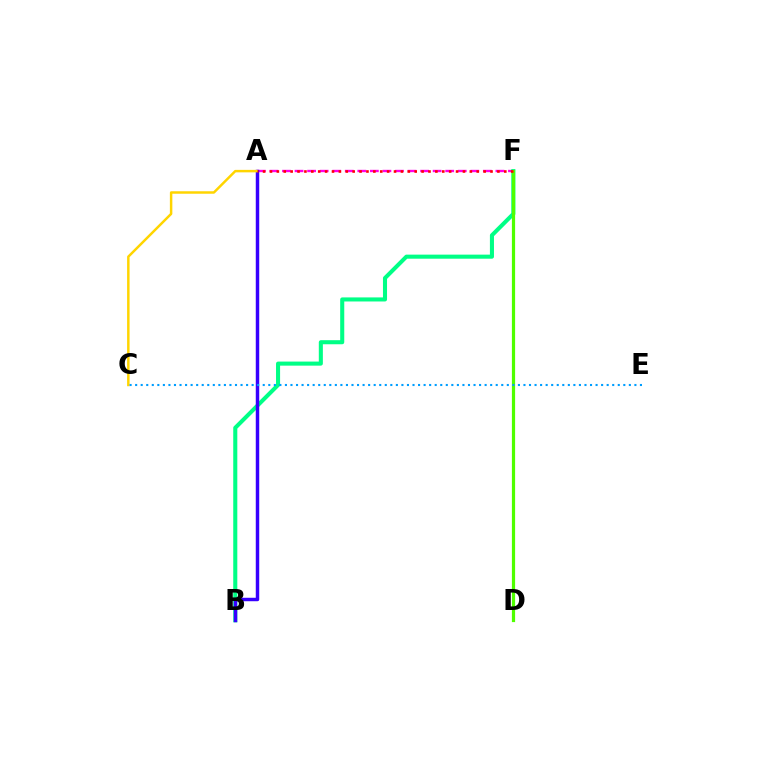{('A', 'F'): [{'color': '#ff00ed', 'line_style': 'dashed', 'thickness': 1.71}, {'color': '#ff0000', 'line_style': 'dotted', 'thickness': 1.87}], ('B', 'F'): [{'color': '#00ff86', 'line_style': 'solid', 'thickness': 2.93}], ('A', 'B'): [{'color': '#3700ff', 'line_style': 'solid', 'thickness': 2.49}], ('A', 'C'): [{'color': '#ffd500', 'line_style': 'solid', 'thickness': 1.78}], ('D', 'F'): [{'color': '#4fff00', 'line_style': 'solid', 'thickness': 2.31}], ('C', 'E'): [{'color': '#009eff', 'line_style': 'dotted', 'thickness': 1.51}]}